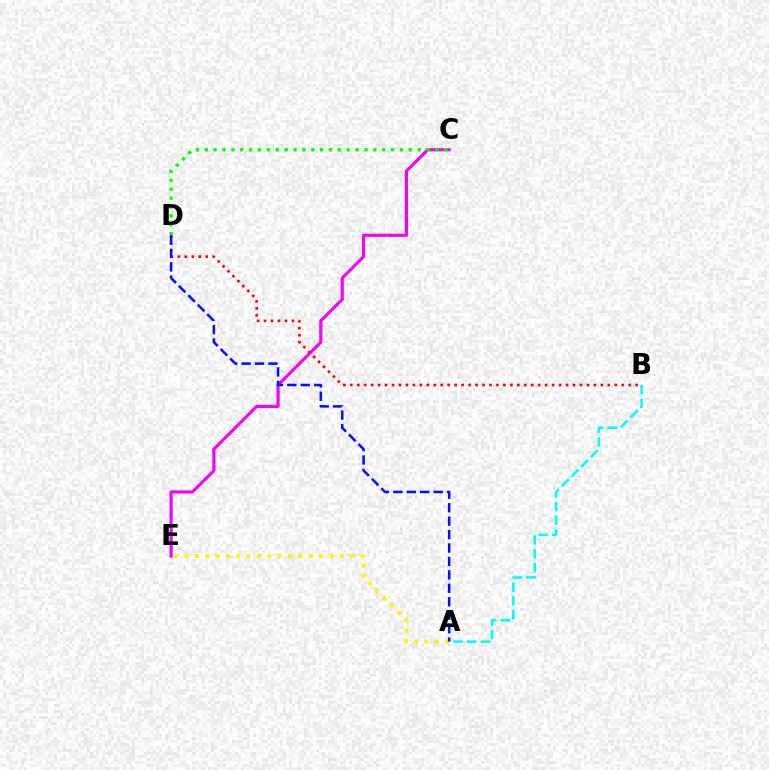{('A', 'E'): [{'color': '#fcf500', 'line_style': 'dotted', 'thickness': 2.82}], ('C', 'E'): [{'color': '#ee00ff', 'line_style': 'solid', 'thickness': 2.28}], ('A', 'B'): [{'color': '#00fff6', 'line_style': 'dashed', 'thickness': 1.86}], ('B', 'D'): [{'color': '#ff0000', 'line_style': 'dotted', 'thickness': 1.89}], ('C', 'D'): [{'color': '#08ff00', 'line_style': 'dotted', 'thickness': 2.41}], ('A', 'D'): [{'color': '#0010ff', 'line_style': 'dashed', 'thickness': 1.82}]}